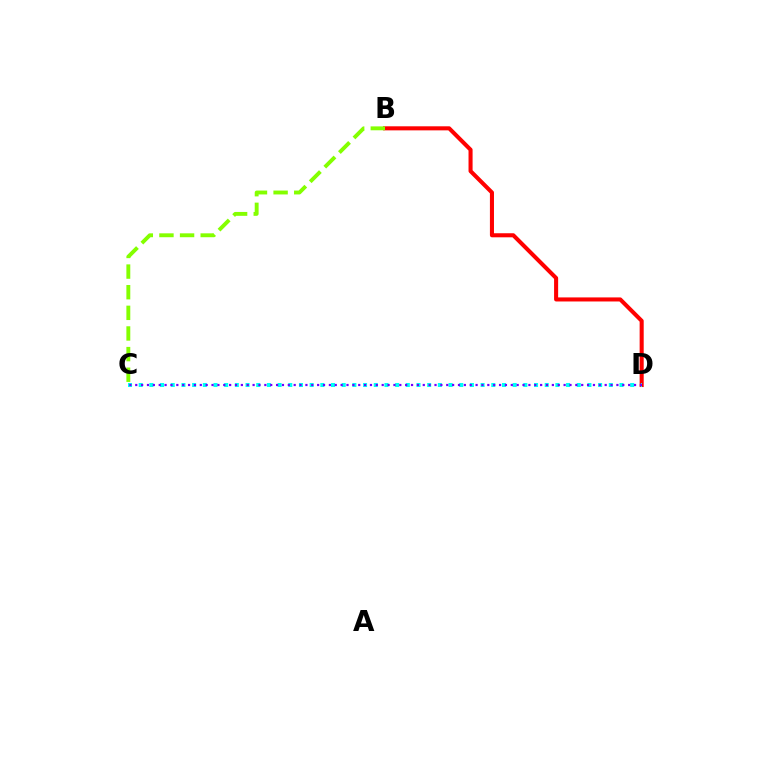{('B', 'D'): [{'color': '#ff0000', 'line_style': 'solid', 'thickness': 2.93}], ('B', 'C'): [{'color': '#84ff00', 'line_style': 'dashed', 'thickness': 2.8}], ('C', 'D'): [{'color': '#00fff6', 'line_style': 'dotted', 'thickness': 2.9}, {'color': '#7200ff', 'line_style': 'dotted', 'thickness': 1.59}]}